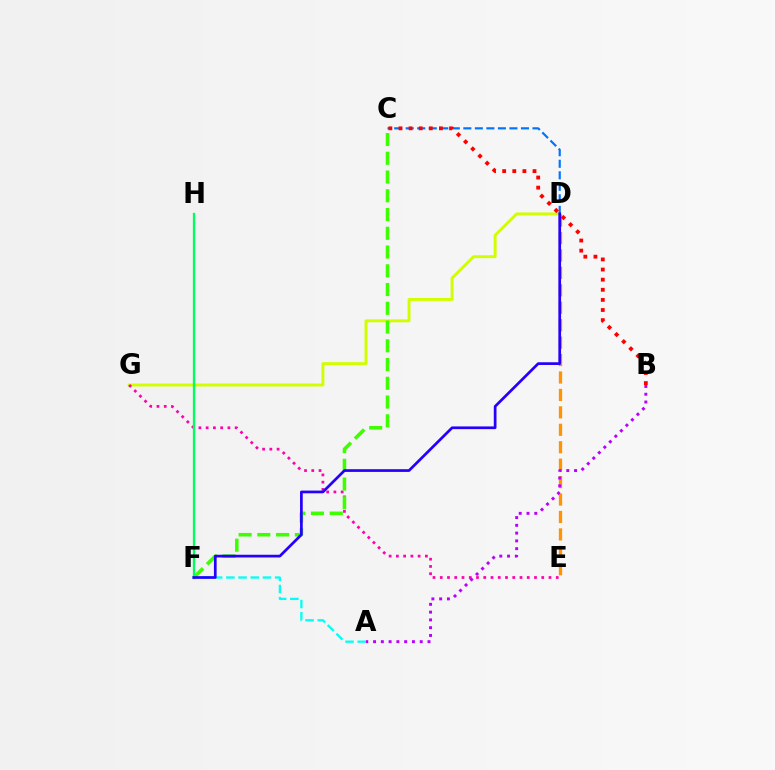{('D', 'G'): [{'color': '#d1ff00', 'line_style': 'solid', 'thickness': 2.11}], ('E', 'G'): [{'color': '#ff00ac', 'line_style': 'dotted', 'thickness': 1.97}], ('D', 'E'): [{'color': '#ff9400', 'line_style': 'dashed', 'thickness': 2.37}], ('A', 'F'): [{'color': '#00fff6', 'line_style': 'dashed', 'thickness': 1.66}], ('C', 'F'): [{'color': '#3dff00', 'line_style': 'dashed', 'thickness': 2.55}], ('F', 'H'): [{'color': '#00ff5c', 'line_style': 'solid', 'thickness': 1.67}], ('C', 'D'): [{'color': '#0074ff', 'line_style': 'dashed', 'thickness': 1.57}], ('A', 'B'): [{'color': '#b900ff', 'line_style': 'dotted', 'thickness': 2.11}], ('D', 'F'): [{'color': '#2500ff', 'line_style': 'solid', 'thickness': 1.95}], ('B', 'C'): [{'color': '#ff0000', 'line_style': 'dotted', 'thickness': 2.75}]}